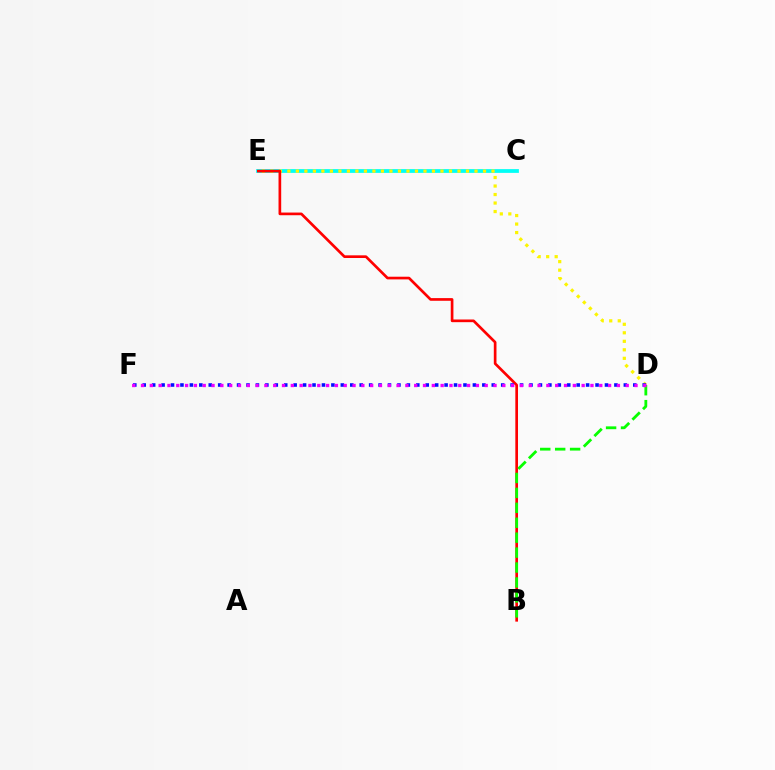{('C', 'E'): [{'color': '#00fff6', 'line_style': 'solid', 'thickness': 2.71}], ('D', 'E'): [{'color': '#fcf500', 'line_style': 'dotted', 'thickness': 2.31}], ('B', 'E'): [{'color': '#ff0000', 'line_style': 'solid', 'thickness': 1.93}], ('B', 'D'): [{'color': '#08ff00', 'line_style': 'dashed', 'thickness': 2.03}], ('D', 'F'): [{'color': '#0010ff', 'line_style': 'dotted', 'thickness': 2.56}, {'color': '#ee00ff', 'line_style': 'dotted', 'thickness': 2.39}]}